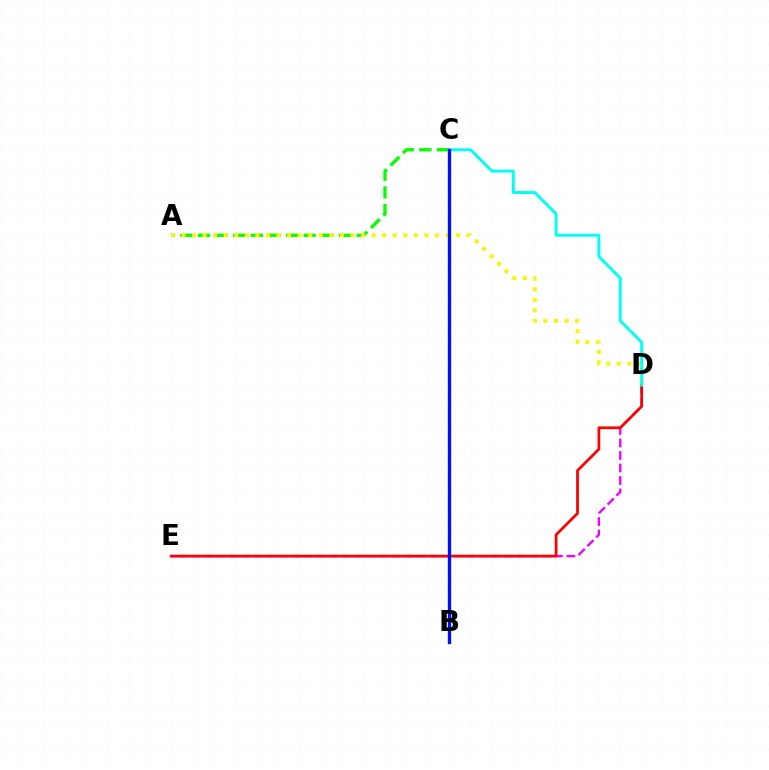{('D', 'E'): [{'color': '#ee00ff', 'line_style': 'dashed', 'thickness': 1.7}, {'color': '#ff0000', 'line_style': 'solid', 'thickness': 1.98}], ('A', 'C'): [{'color': '#08ff00', 'line_style': 'dashed', 'thickness': 2.39}], ('A', 'D'): [{'color': '#fcf500', 'line_style': 'dotted', 'thickness': 2.87}], ('C', 'D'): [{'color': '#00fff6', 'line_style': 'solid', 'thickness': 2.1}], ('B', 'C'): [{'color': '#0010ff', 'line_style': 'solid', 'thickness': 2.4}]}